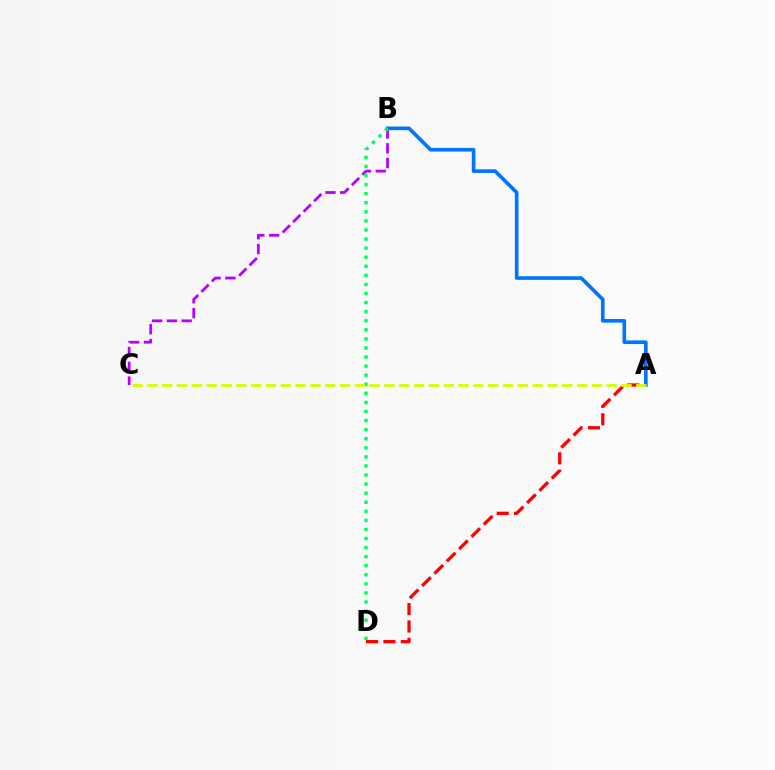{('B', 'C'): [{'color': '#b900ff', 'line_style': 'dashed', 'thickness': 2.01}], ('A', 'B'): [{'color': '#0074ff', 'line_style': 'solid', 'thickness': 2.63}], ('A', 'D'): [{'color': '#ff0000', 'line_style': 'dashed', 'thickness': 2.36}], ('B', 'D'): [{'color': '#00ff5c', 'line_style': 'dotted', 'thickness': 2.47}], ('A', 'C'): [{'color': '#d1ff00', 'line_style': 'dashed', 'thickness': 2.01}]}